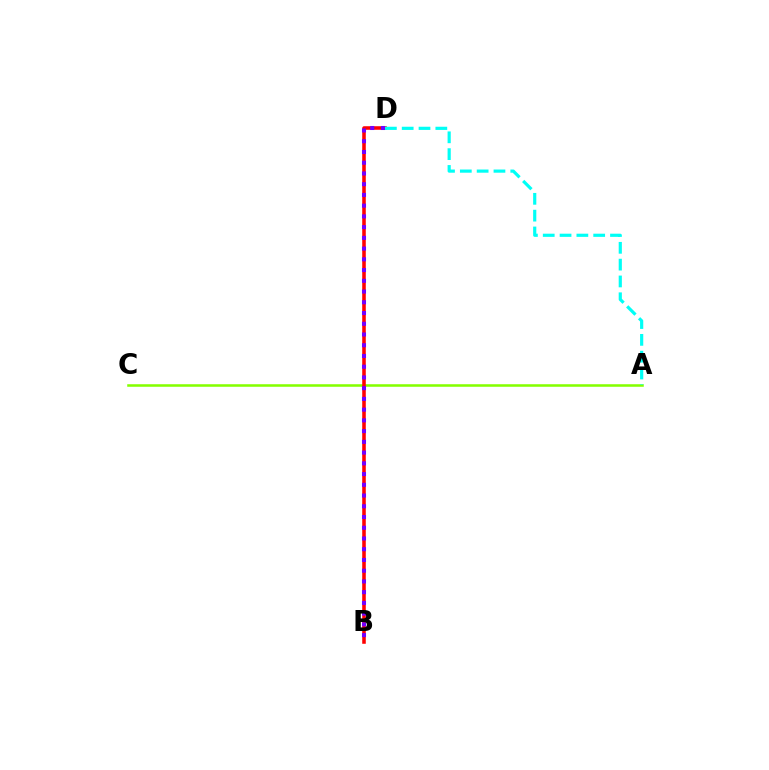{('A', 'C'): [{'color': '#84ff00', 'line_style': 'solid', 'thickness': 1.83}], ('B', 'D'): [{'color': '#ff0000', 'line_style': 'solid', 'thickness': 2.56}, {'color': '#7200ff', 'line_style': 'dotted', 'thickness': 2.92}], ('A', 'D'): [{'color': '#00fff6', 'line_style': 'dashed', 'thickness': 2.28}]}